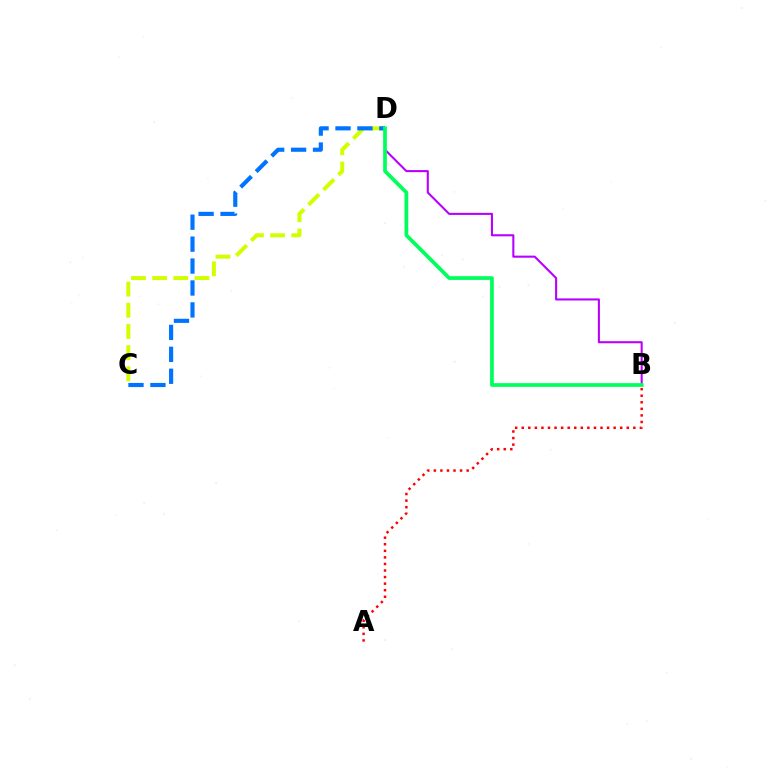{('A', 'B'): [{'color': '#ff0000', 'line_style': 'dotted', 'thickness': 1.78}], ('C', 'D'): [{'color': '#d1ff00', 'line_style': 'dashed', 'thickness': 2.88}, {'color': '#0074ff', 'line_style': 'dashed', 'thickness': 2.98}], ('B', 'D'): [{'color': '#b900ff', 'line_style': 'solid', 'thickness': 1.5}, {'color': '#00ff5c', 'line_style': 'solid', 'thickness': 2.68}]}